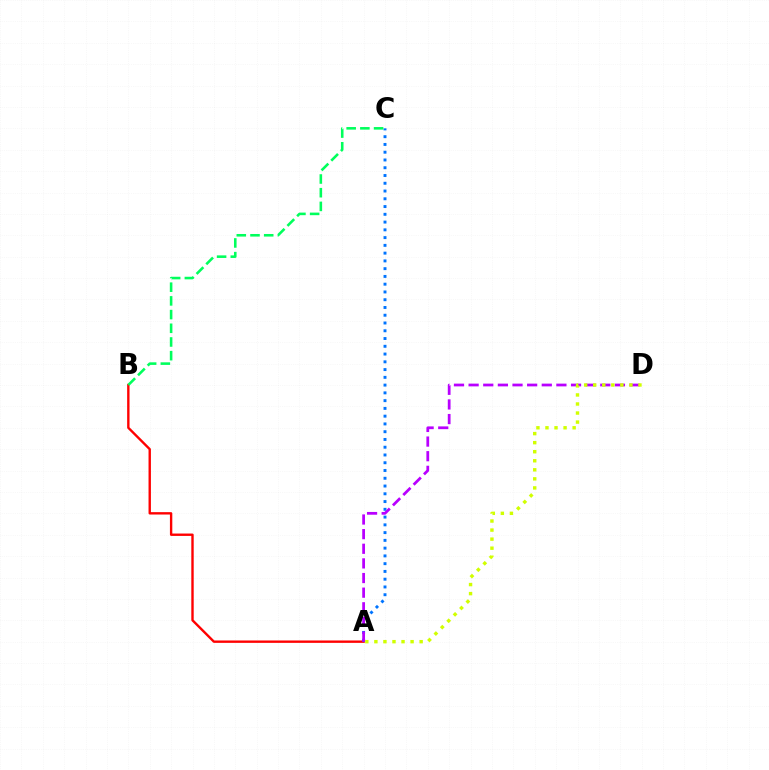{('A', 'B'): [{'color': '#ff0000', 'line_style': 'solid', 'thickness': 1.71}], ('A', 'C'): [{'color': '#0074ff', 'line_style': 'dotted', 'thickness': 2.11}], ('B', 'C'): [{'color': '#00ff5c', 'line_style': 'dashed', 'thickness': 1.86}], ('A', 'D'): [{'color': '#b900ff', 'line_style': 'dashed', 'thickness': 1.99}, {'color': '#d1ff00', 'line_style': 'dotted', 'thickness': 2.46}]}